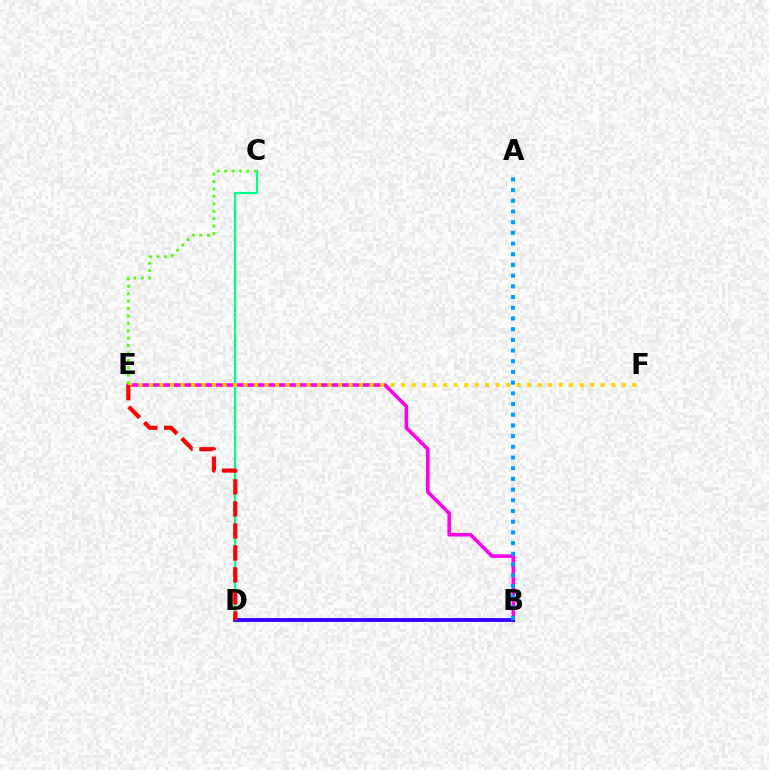{('C', 'D'): [{'color': '#00ff86', 'line_style': 'solid', 'thickness': 1.59}], ('B', 'E'): [{'color': '#ff00ed', 'line_style': 'solid', 'thickness': 2.58}], ('B', 'D'): [{'color': '#3700ff', 'line_style': 'solid', 'thickness': 2.77}], ('E', 'F'): [{'color': '#ffd500', 'line_style': 'dotted', 'thickness': 2.85}], ('D', 'E'): [{'color': '#ff0000', 'line_style': 'dashed', 'thickness': 2.99}], ('A', 'B'): [{'color': '#009eff', 'line_style': 'dotted', 'thickness': 2.91}], ('C', 'E'): [{'color': '#4fff00', 'line_style': 'dotted', 'thickness': 2.01}]}